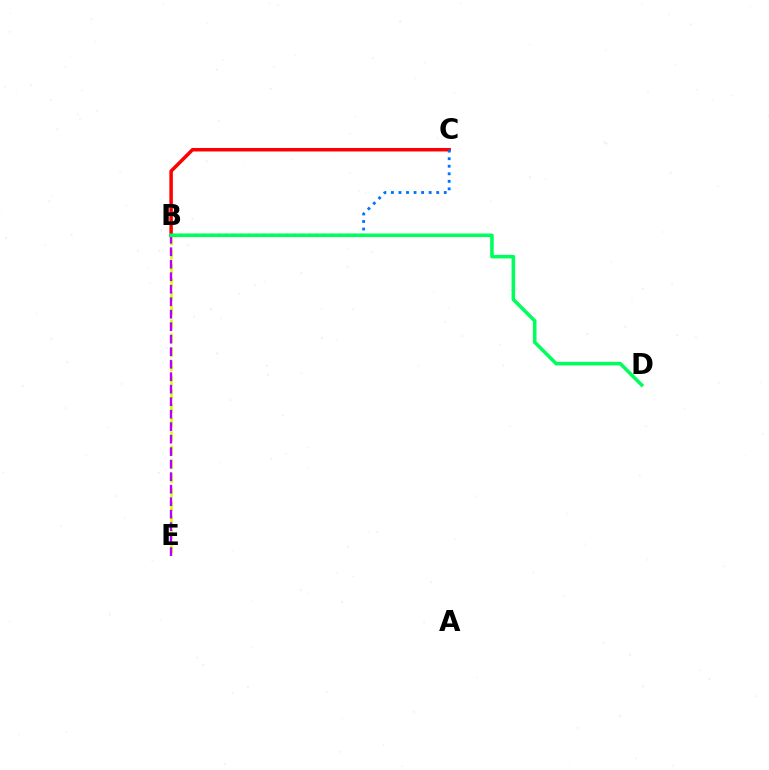{('B', 'E'): [{'color': '#d1ff00', 'line_style': 'dashed', 'thickness': 1.9}, {'color': '#b900ff', 'line_style': 'dashed', 'thickness': 1.7}], ('B', 'C'): [{'color': '#ff0000', 'line_style': 'solid', 'thickness': 2.52}, {'color': '#0074ff', 'line_style': 'dotted', 'thickness': 2.05}], ('B', 'D'): [{'color': '#00ff5c', 'line_style': 'solid', 'thickness': 2.56}]}